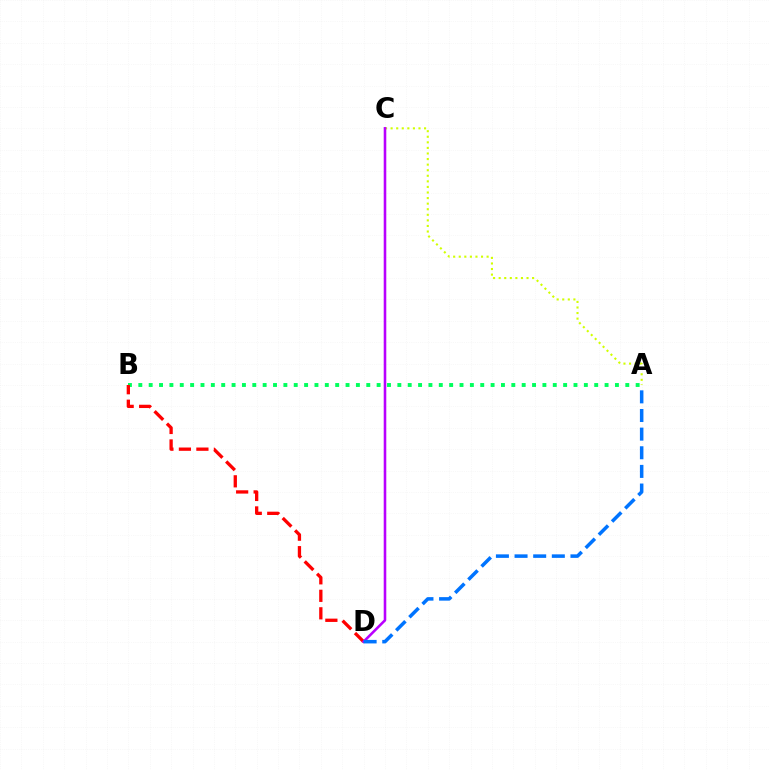{('A', 'C'): [{'color': '#d1ff00', 'line_style': 'dotted', 'thickness': 1.51}], ('A', 'B'): [{'color': '#00ff5c', 'line_style': 'dotted', 'thickness': 2.82}], ('B', 'D'): [{'color': '#ff0000', 'line_style': 'dashed', 'thickness': 2.38}], ('C', 'D'): [{'color': '#b900ff', 'line_style': 'solid', 'thickness': 1.86}], ('A', 'D'): [{'color': '#0074ff', 'line_style': 'dashed', 'thickness': 2.53}]}